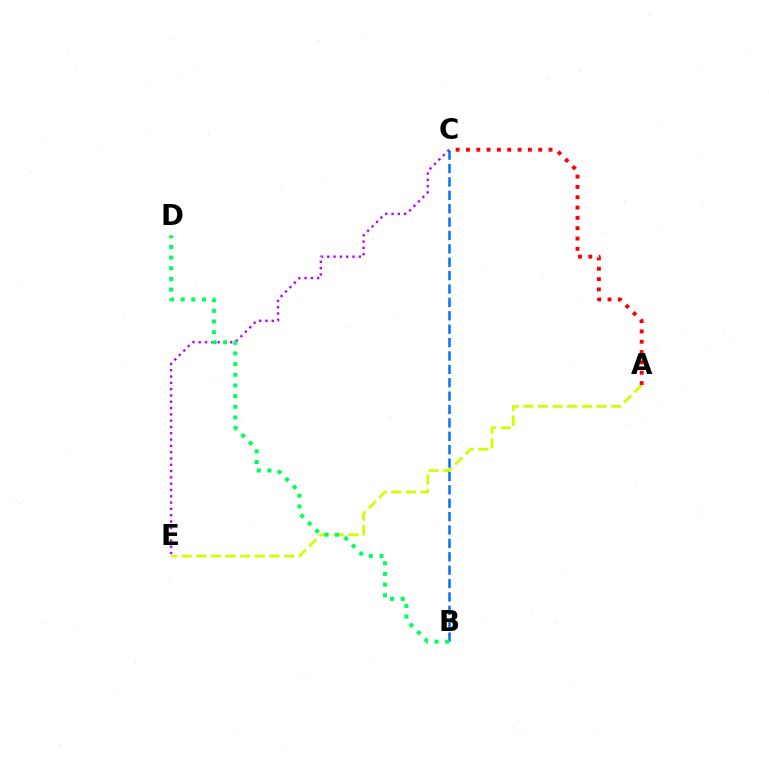{('C', 'E'): [{'color': '#b900ff', 'line_style': 'dotted', 'thickness': 1.71}], ('A', 'E'): [{'color': '#d1ff00', 'line_style': 'dashed', 'thickness': 1.99}], ('B', 'C'): [{'color': '#0074ff', 'line_style': 'dashed', 'thickness': 1.82}], ('B', 'D'): [{'color': '#00ff5c', 'line_style': 'dotted', 'thickness': 2.9}], ('A', 'C'): [{'color': '#ff0000', 'line_style': 'dotted', 'thickness': 2.81}]}